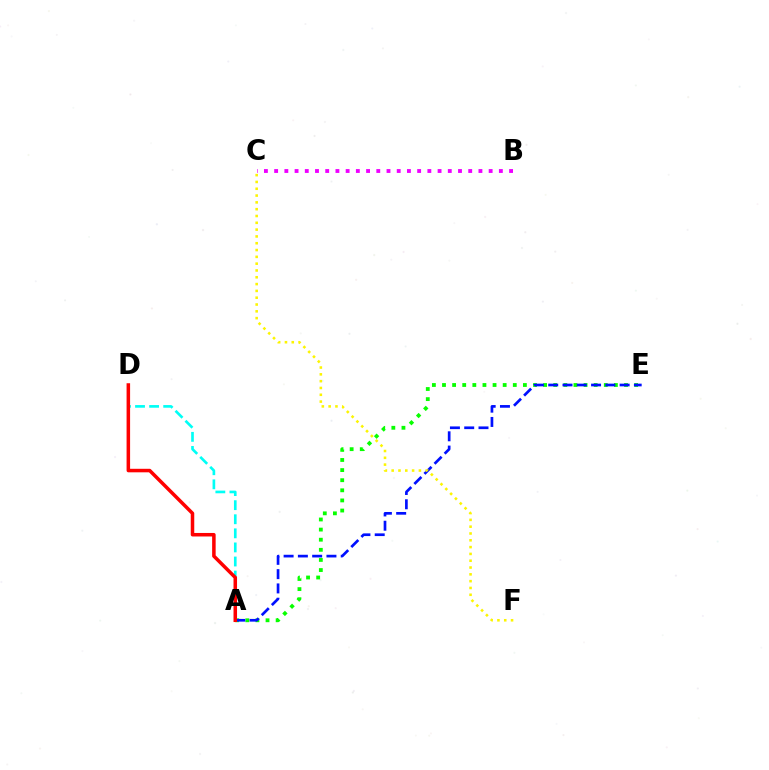{('A', 'E'): [{'color': '#08ff00', 'line_style': 'dotted', 'thickness': 2.75}, {'color': '#0010ff', 'line_style': 'dashed', 'thickness': 1.94}], ('A', 'D'): [{'color': '#00fff6', 'line_style': 'dashed', 'thickness': 1.91}, {'color': '#ff0000', 'line_style': 'solid', 'thickness': 2.53}], ('B', 'C'): [{'color': '#ee00ff', 'line_style': 'dotted', 'thickness': 2.78}], ('C', 'F'): [{'color': '#fcf500', 'line_style': 'dotted', 'thickness': 1.85}]}